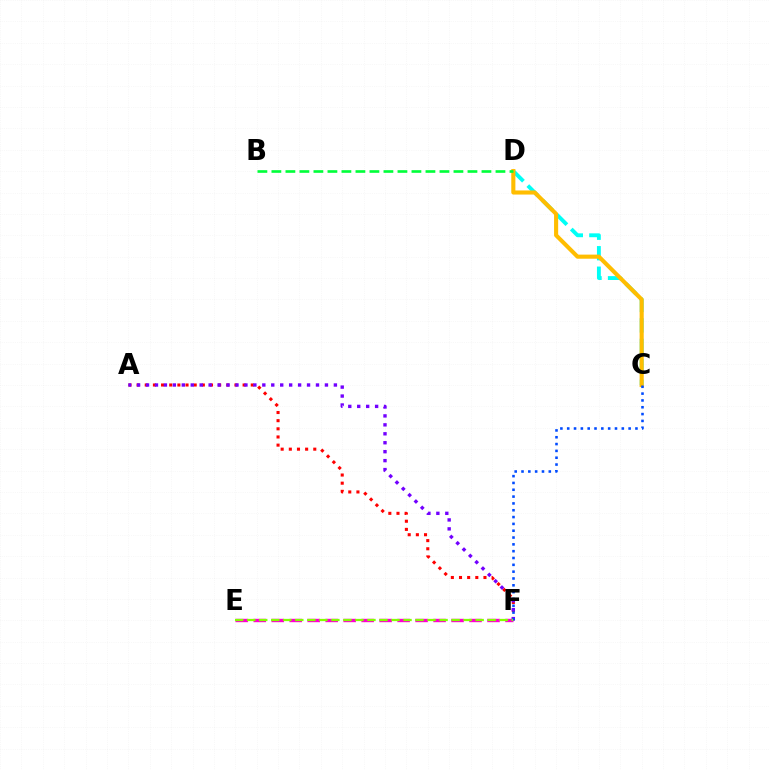{('C', 'D'): [{'color': '#00fff6', 'line_style': 'dashed', 'thickness': 2.78}, {'color': '#ffbd00', 'line_style': 'solid', 'thickness': 2.95}], ('E', 'F'): [{'color': '#ff00cf', 'line_style': 'dashed', 'thickness': 2.44}, {'color': '#84ff00', 'line_style': 'dashed', 'thickness': 1.63}], ('A', 'F'): [{'color': '#ff0000', 'line_style': 'dotted', 'thickness': 2.22}, {'color': '#7200ff', 'line_style': 'dotted', 'thickness': 2.43}], ('B', 'D'): [{'color': '#00ff39', 'line_style': 'dashed', 'thickness': 1.9}], ('C', 'F'): [{'color': '#004bff', 'line_style': 'dotted', 'thickness': 1.85}]}